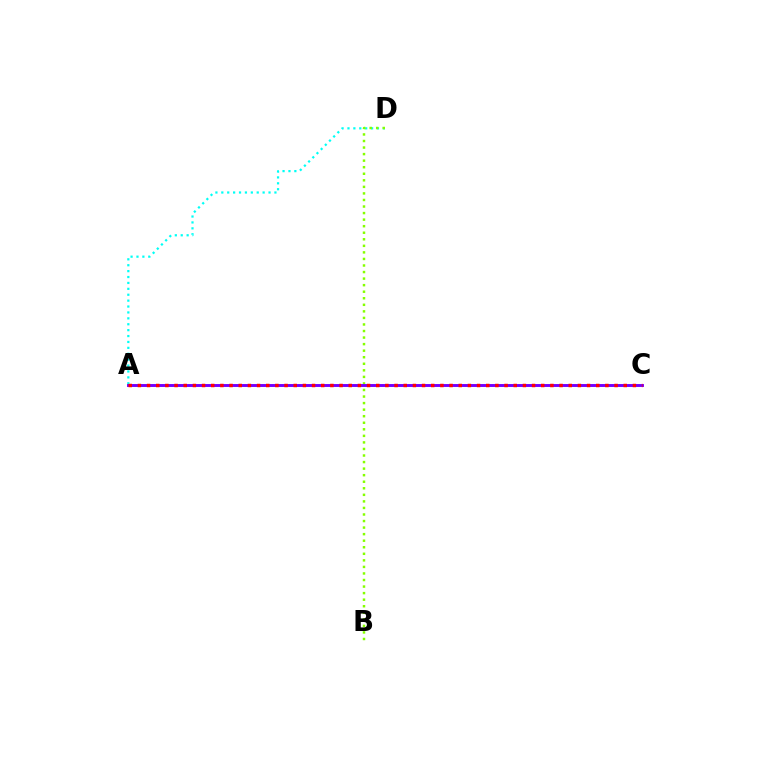{('A', 'D'): [{'color': '#00fff6', 'line_style': 'dotted', 'thickness': 1.6}], ('B', 'D'): [{'color': '#84ff00', 'line_style': 'dotted', 'thickness': 1.78}], ('A', 'C'): [{'color': '#7200ff', 'line_style': 'solid', 'thickness': 2.1}, {'color': '#ff0000', 'line_style': 'dotted', 'thickness': 2.49}]}